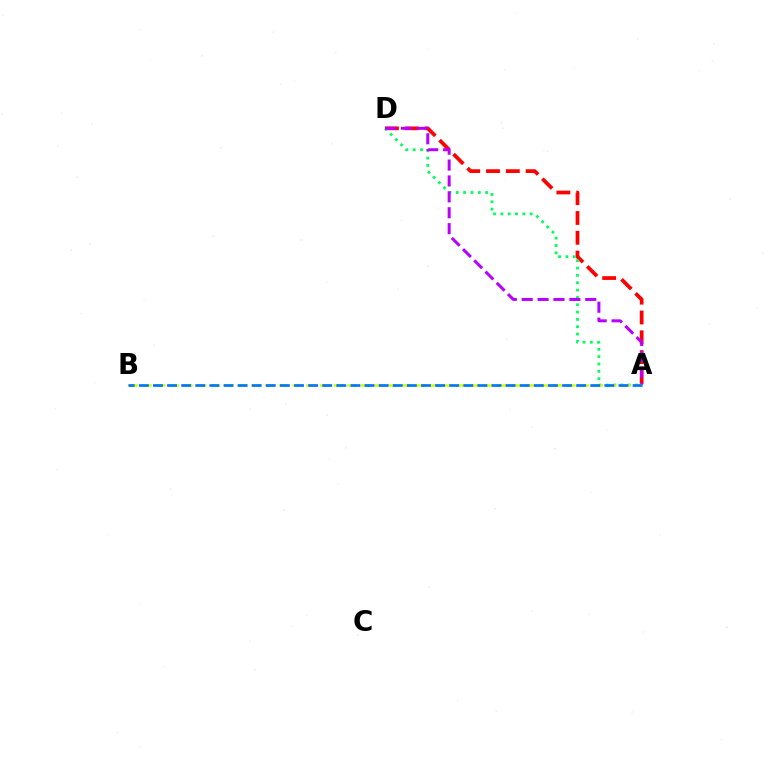{('A', 'D'): [{'color': '#ff0000', 'line_style': 'dashed', 'thickness': 2.69}, {'color': '#00ff5c', 'line_style': 'dotted', 'thickness': 1.99}, {'color': '#b900ff', 'line_style': 'dashed', 'thickness': 2.16}], ('A', 'B'): [{'color': '#d1ff00', 'line_style': 'dashed', 'thickness': 1.86}, {'color': '#0074ff', 'line_style': 'dashed', 'thickness': 1.92}]}